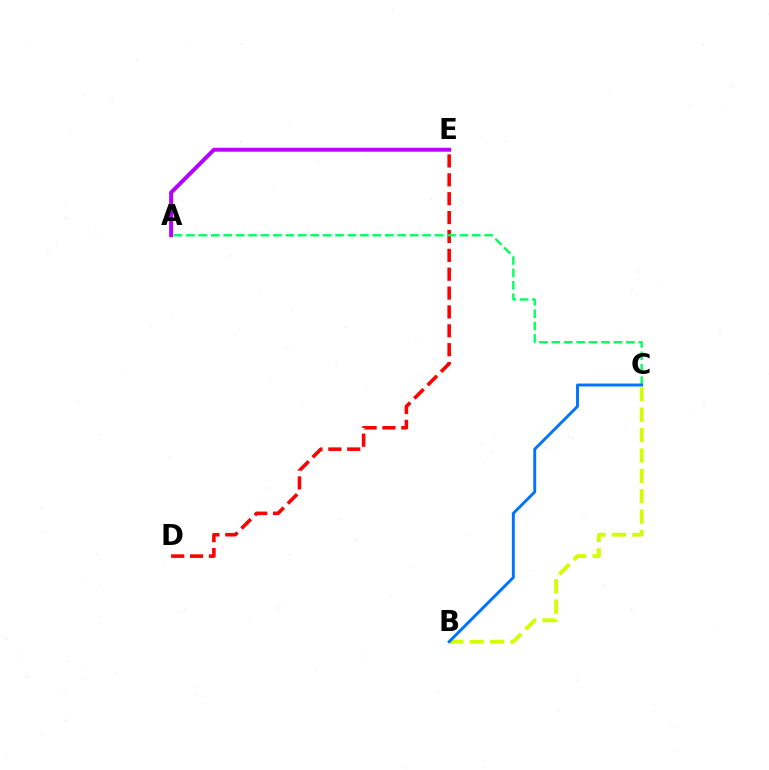{('D', 'E'): [{'color': '#ff0000', 'line_style': 'dashed', 'thickness': 2.56}], ('B', 'C'): [{'color': '#d1ff00', 'line_style': 'dashed', 'thickness': 2.77}, {'color': '#0074ff', 'line_style': 'solid', 'thickness': 2.1}], ('A', 'E'): [{'color': '#b900ff', 'line_style': 'solid', 'thickness': 2.84}], ('A', 'C'): [{'color': '#00ff5c', 'line_style': 'dashed', 'thickness': 1.69}]}